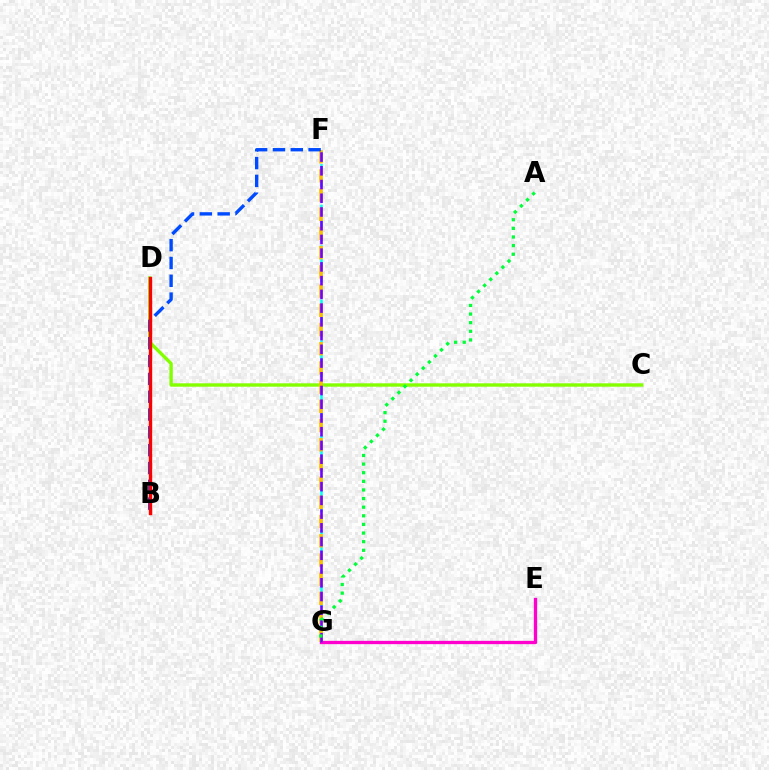{('C', 'D'): [{'color': '#84ff00', 'line_style': 'solid', 'thickness': 2.44}], ('F', 'G'): [{'color': '#00fff6', 'line_style': 'dashed', 'thickness': 1.84}, {'color': '#ffbd00', 'line_style': 'dashed', 'thickness': 2.61}, {'color': '#7200ff', 'line_style': 'dashed', 'thickness': 1.87}], ('E', 'G'): [{'color': '#ff00cf', 'line_style': 'solid', 'thickness': 2.39}], ('B', 'F'): [{'color': '#004bff', 'line_style': 'dashed', 'thickness': 2.42}], ('A', 'G'): [{'color': '#00ff39', 'line_style': 'dotted', 'thickness': 2.34}], ('B', 'D'): [{'color': '#ff0000', 'line_style': 'solid', 'thickness': 2.43}]}